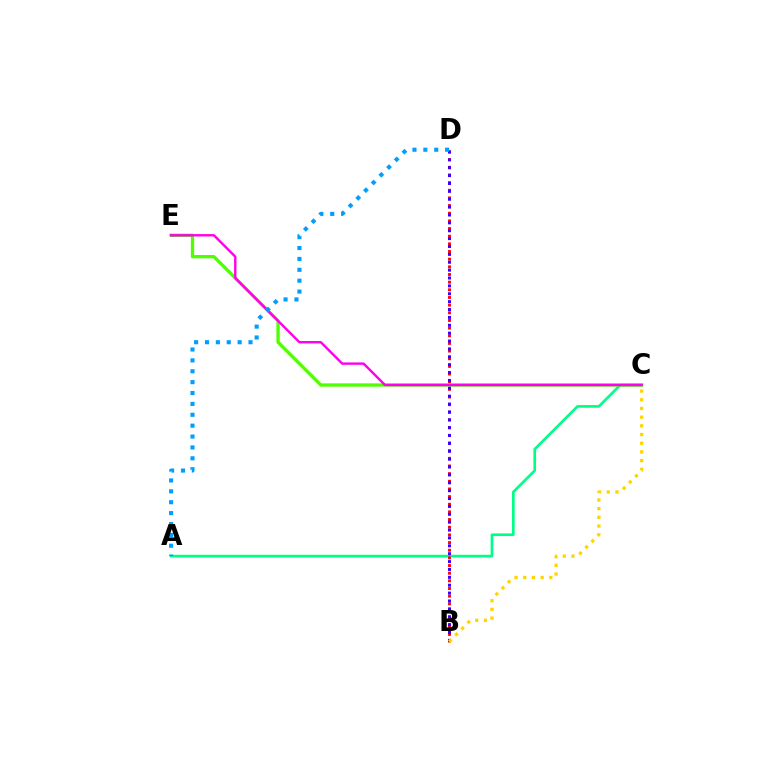{('A', 'C'): [{'color': '#00ff86', 'line_style': 'solid', 'thickness': 1.92}], ('B', 'D'): [{'color': '#ff0000', 'line_style': 'dotted', 'thickness': 2.08}, {'color': '#3700ff', 'line_style': 'dotted', 'thickness': 2.14}], ('C', 'E'): [{'color': '#4fff00', 'line_style': 'solid', 'thickness': 2.38}, {'color': '#ff00ed', 'line_style': 'solid', 'thickness': 1.73}], ('B', 'C'): [{'color': '#ffd500', 'line_style': 'dotted', 'thickness': 2.36}], ('A', 'D'): [{'color': '#009eff', 'line_style': 'dotted', 'thickness': 2.96}]}